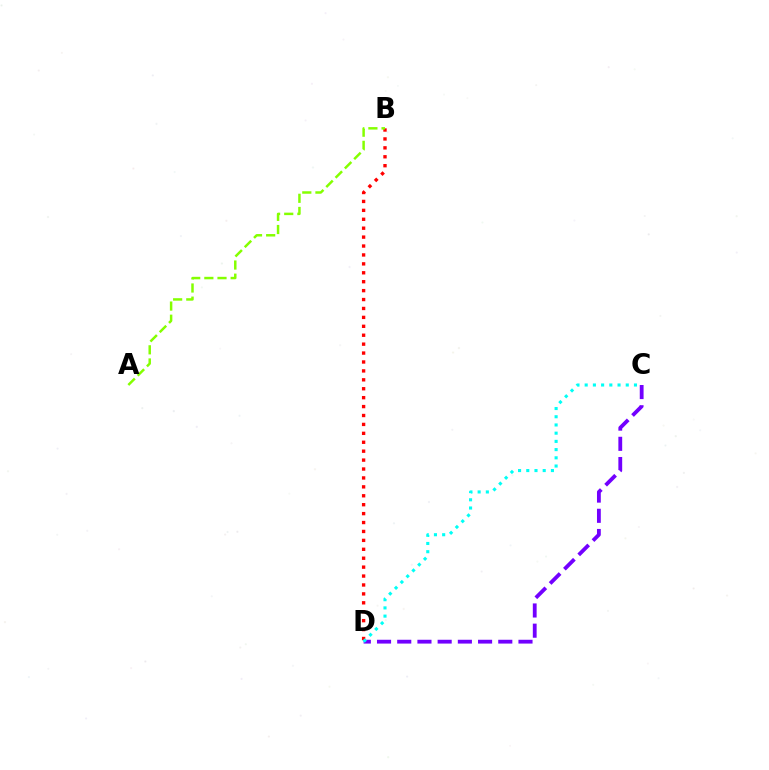{('B', 'D'): [{'color': '#ff0000', 'line_style': 'dotted', 'thickness': 2.42}], ('A', 'B'): [{'color': '#84ff00', 'line_style': 'dashed', 'thickness': 1.79}], ('C', 'D'): [{'color': '#7200ff', 'line_style': 'dashed', 'thickness': 2.75}, {'color': '#00fff6', 'line_style': 'dotted', 'thickness': 2.23}]}